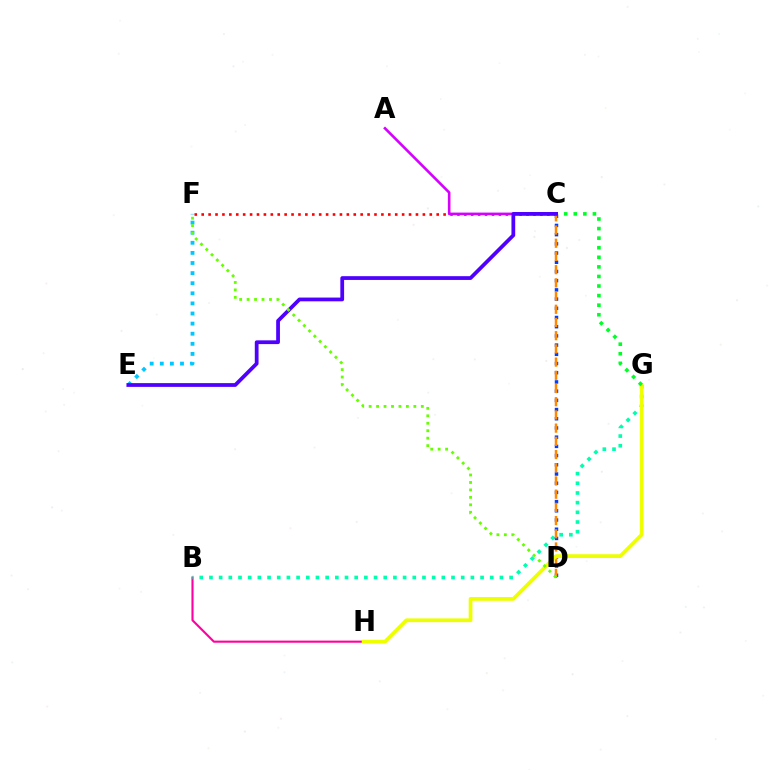{('E', 'F'): [{'color': '#00c7ff', 'line_style': 'dotted', 'thickness': 2.74}], ('C', 'F'): [{'color': '#ff0000', 'line_style': 'dotted', 'thickness': 1.88}], ('B', 'H'): [{'color': '#ff00a0', 'line_style': 'solid', 'thickness': 1.52}], ('A', 'C'): [{'color': '#d600ff', 'line_style': 'solid', 'thickness': 1.87}], ('B', 'G'): [{'color': '#00ffaf', 'line_style': 'dotted', 'thickness': 2.63}], ('C', 'D'): [{'color': '#003fff', 'line_style': 'dotted', 'thickness': 2.5}, {'color': '#ff8800', 'line_style': 'dashed', 'thickness': 1.79}], ('G', 'H'): [{'color': '#eeff00', 'line_style': 'solid', 'thickness': 2.7}], ('C', 'G'): [{'color': '#00ff27', 'line_style': 'dotted', 'thickness': 2.6}], ('C', 'E'): [{'color': '#4f00ff', 'line_style': 'solid', 'thickness': 2.71}], ('D', 'F'): [{'color': '#66ff00', 'line_style': 'dotted', 'thickness': 2.02}]}